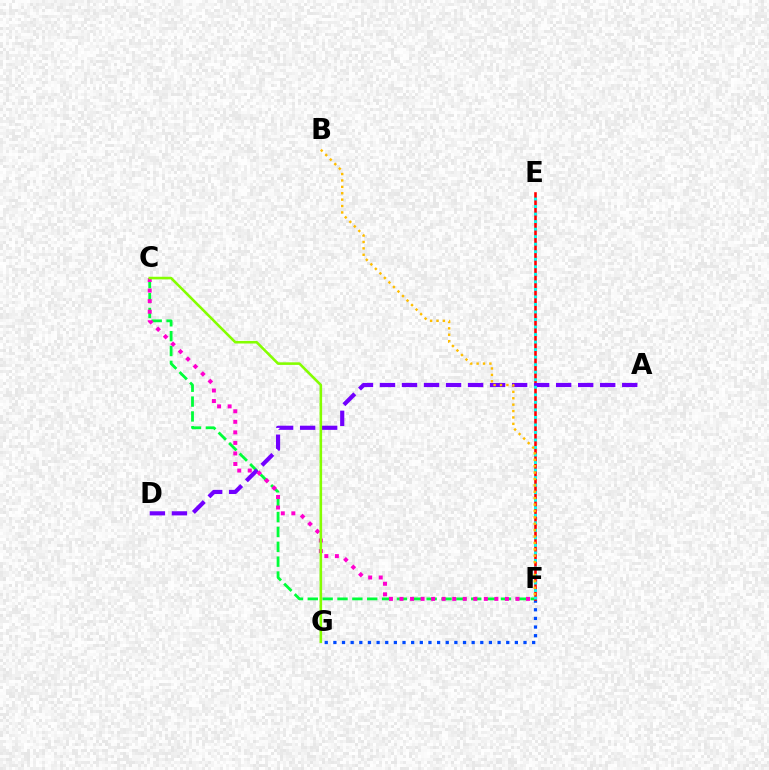{('F', 'G'): [{'color': '#004bff', 'line_style': 'dotted', 'thickness': 2.35}], ('C', 'F'): [{'color': '#00ff39', 'line_style': 'dashed', 'thickness': 2.02}, {'color': '#ff00cf', 'line_style': 'dotted', 'thickness': 2.86}], ('E', 'F'): [{'color': '#ff0000', 'line_style': 'solid', 'thickness': 1.87}, {'color': '#00fff6', 'line_style': 'dotted', 'thickness': 2.05}], ('A', 'D'): [{'color': '#7200ff', 'line_style': 'dashed', 'thickness': 2.99}], ('B', 'F'): [{'color': '#ffbd00', 'line_style': 'dotted', 'thickness': 1.74}], ('C', 'G'): [{'color': '#84ff00', 'line_style': 'solid', 'thickness': 1.85}]}